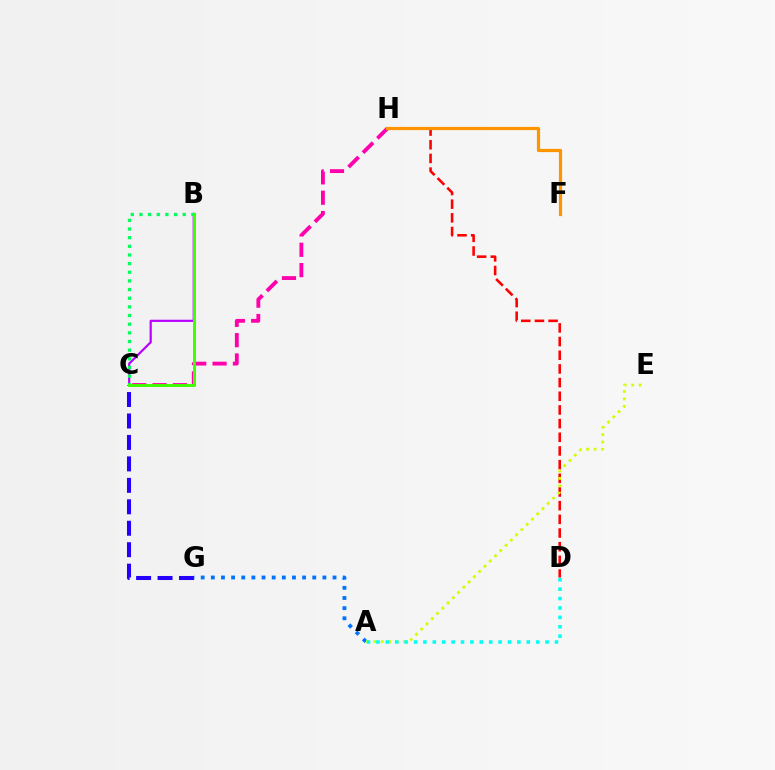{('D', 'H'): [{'color': '#ff0000', 'line_style': 'dashed', 'thickness': 1.86}], ('C', 'H'): [{'color': '#ff00ac', 'line_style': 'dashed', 'thickness': 2.76}], ('C', 'G'): [{'color': '#2500ff', 'line_style': 'dashed', 'thickness': 2.91}], ('B', 'C'): [{'color': '#b900ff', 'line_style': 'solid', 'thickness': 1.58}, {'color': '#00ff5c', 'line_style': 'dotted', 'thickness': 2.35}, {'color': '#3dff00', 'line_style': 'solid', 'thickness': 2.1}], ('A', 'G'): [{'color': '#0074ff', 'line_style': 'dotted', 'thickness': 2.76}], ('A', 'E'): [{'color': '#d1ff00', 'line_style': 'dotted', 'thickness': 2.02}], ('F', 'H'): [{'color': '#ff9400', 'line_style': 'solid', 'thickness': 2.3}], ('A', 'D'): [{'color': '#00fff6', 'line_style': 'dotted', 'thickness': 2.55}]}